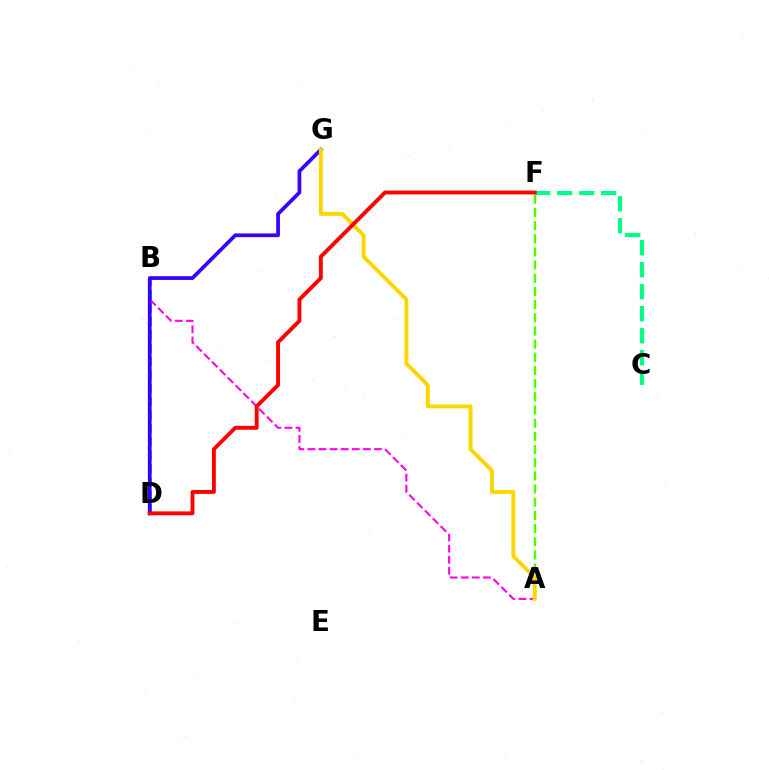{('A', 'F'): [{'color': '#4fff00', 'line_style': 'dashed', 'thickness': 1.79}], ('C', 'F'): [{'color': '#00ff86', 'line_style': 'dashed', 'thickness': 2.99}], ('A', 'B'): [{'color': '#ff00ed', 'line_style': 'dashed', 'thickness': 1.51}], ('B', 'D'): [{'color': '#009eff', 'line_style': 'dashed', 'thickness': 1.82}], ('D', 'G'): [{'color': '#3700ff', 'line_style': 'solid', 'thickness': 2.69}], ('A', 'G'): [{'color': '#ffd500', 'line_style': 'solid', 'thickness': 2.82}], ('D', 'F'): [{'color': '#ff0000', 'line_style': 'solid', 'thickness': 2.8}]}